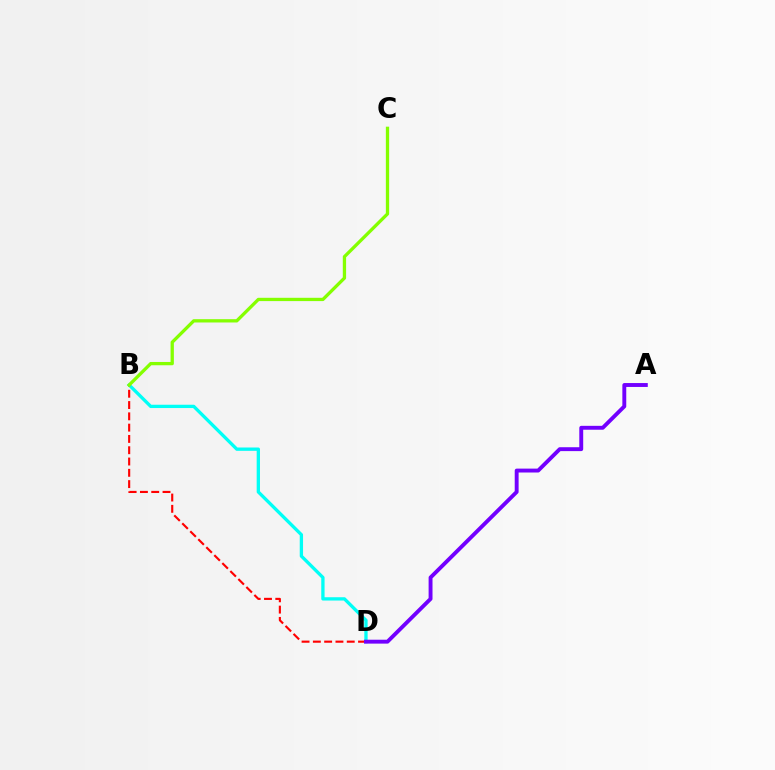{('B', 'D'): [{'color': '#00fff6', 'line_style': 'solid', 'thickness': 2.38}, {'color': '#ff0000', 'line_style': 'dashed', 'thickness': 1.53}], ('A', 'D'): [{'color': '#7200ff', 'line_style': 'solid', 'thickness': 2.8}], ('B', 'C'): [{'color': '#84ff00', 'line_style': 'solid', 'thickness': 2.37}]}